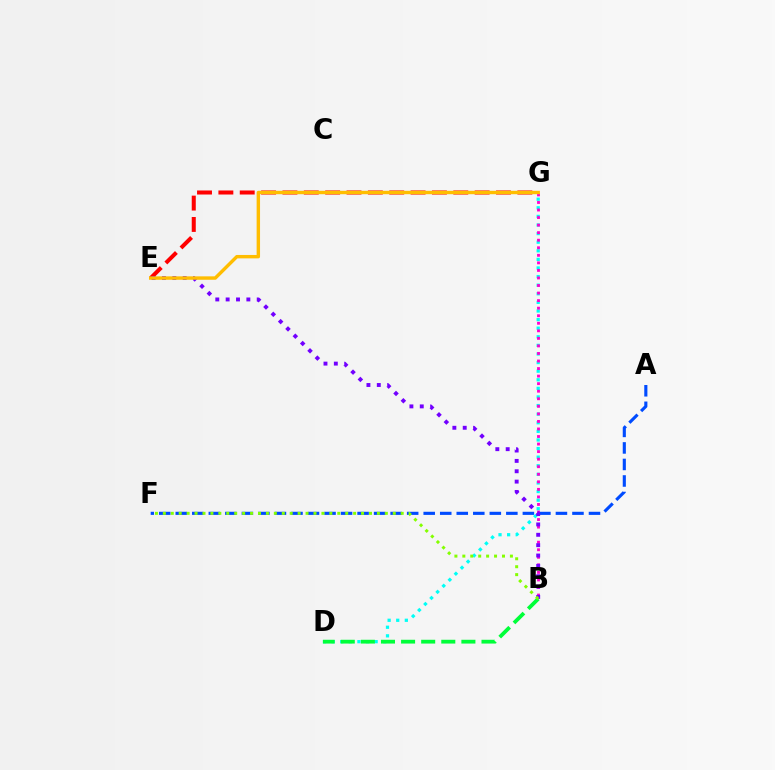{('E', 'G'): [{'color': '#ff0000', 'line_style': 'dashed', 'thickness': 2.9}, {'color': '#ffbd00', 'line_style': 'solid', 'thickness': 2.46}], ('A', 'F'): [{'color': '#004bff', 'line_style': 'dashed', 'thickness': 2.25}], ('D', 'G'): [{'color': '#00fff6', 'line_style': 'dotted', 'thickness': 2.34}], ('B', 'G'): [{'color': '#ff00cf', 'line_style': 'dotted', 'thickness': 2.05}], ('B', 'E'): [{'color': '#7200ff', 'line_style': 'dotted', 'thickness': 2.81}], ('B', 'D'): [{'color': '#00ff39', 'line_style': 'dashed', 'thickness': 2.73}], ('B', 'F'): [{'color': '#84ff00', 'line_style': 'dotted', 'thickness': 2.15}]}